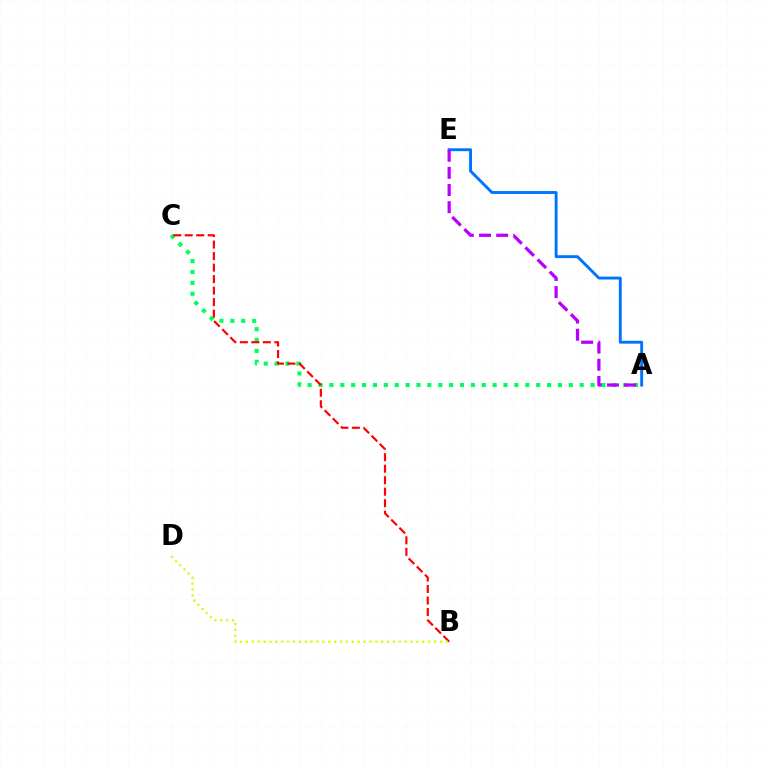{('A', 'C'): [{'color': '#00ff5c', 'line_style': 'dotted', 'thickness': 2.96}], ('B', 'C'): [{'color': '#ff0000', 'line_style': 'dashed', 'thickness': 1.56}], ('A', 'E'): [{'color': '#0074ff', 'line_style': 'solid', 'thickness': 2.09}, {'color': '#b900ff', 'line_style': 'dashed', 'thickness': 2.33}], ('B', 'D'): [{'color': '#d1ff00', 'line_style': 'dotted', 'thickness': 1.6}]}